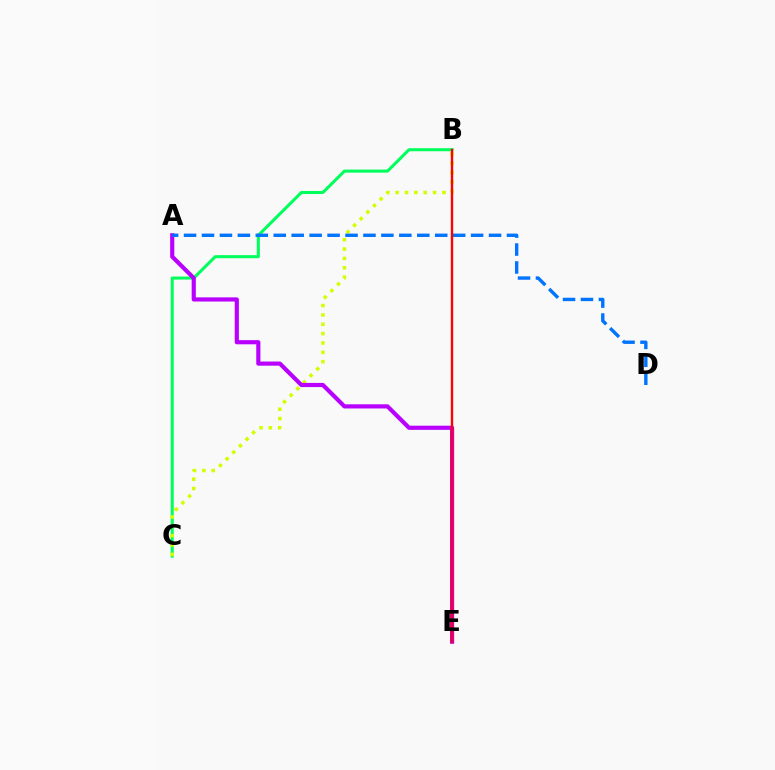{('B', 'C'): [{'color': '#00ff5c', 'line_style': 'solid', 'thickness': 2.2}, {'color': '#d1ff00', 'line_style': 'dotted', 'thickness': 2.54}], ('A', 'E'): [{'color': '#b900ff', 'line_style': 'solid', 'thickness': 2.99}], ('A', 'D'): [{'color': '#0074ff', 'line_style': 'dashed', 'thickness': 2.44}], ('B', 'E'): [{'color': '#ff0000', 'line_style': 'solid', 'thickness': 1.72}]}